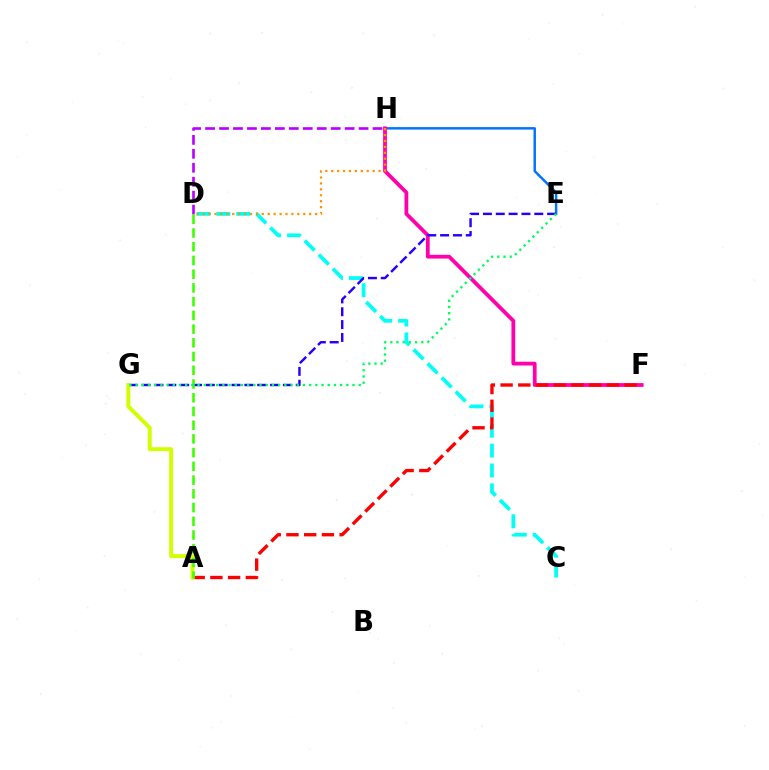{('E', 'H'): [{'color': '#0074ff', 'line_style': 'solid', 'thickness': 1.78}], ('C', 'D'): [{'color': '#00fff6', 'line_style': 'dashed', 'thickness': 2.7}], ('F', 'H'): [{'color': '#ff00ac', 'line_style': 'solid', 'thickness': 2.72}], ('A', 'F'): [{'color': '#ff0000', 'line_style': 'dashed', 'thickness': 2.41}], ('D', 'H'): [{'color': '#b900ff', 'line_style': 'dashed', 'thickness': 1.9}, {'color': '#ff9400', 'line_style': 'dotted', 'thickness': 1.61}], ('E', 'G'): [{'color': '#2500ff', 'line_style': 'dashed', 'thickness': 1.74}, {'color': '#00ff5c', 'line_style': 'dotted', 'thickness': 1.68}], ('A', 'G'): [{'color': '#d1ff00', 'line_style': 'solid', 'thickness': 2.84}], ('A', 'D'): [{'color': '#3dff00', 'line_style': 'dashed', 'thickness': 1.86}]}